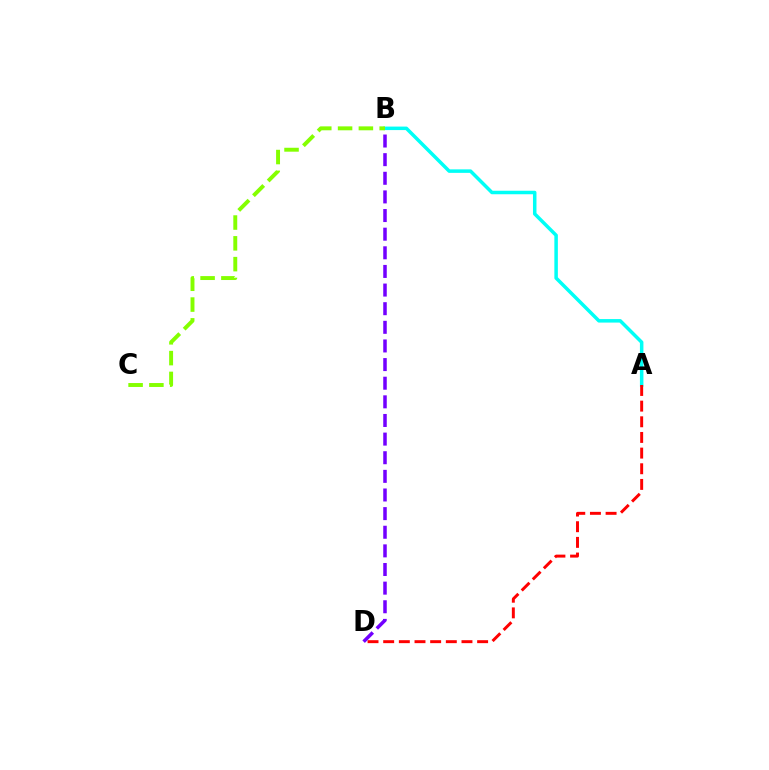{('B', 'D'): [{'color': '#7200ff', 'line_style': 'dashed', 'thickness': 2.53}], ('A', 'B'): [{'color': '#00fff6', 'line_style': 'solid', 'thickness': 2.52}], ('B', 'C'): [{'color': '#84ff00', 'line_style': 'dashed', 'thickness': 2.83}], ('A', 'D'): [{'color': '#ff0000', 'line_style': 'dashed', 'thickness': 2.13}]}